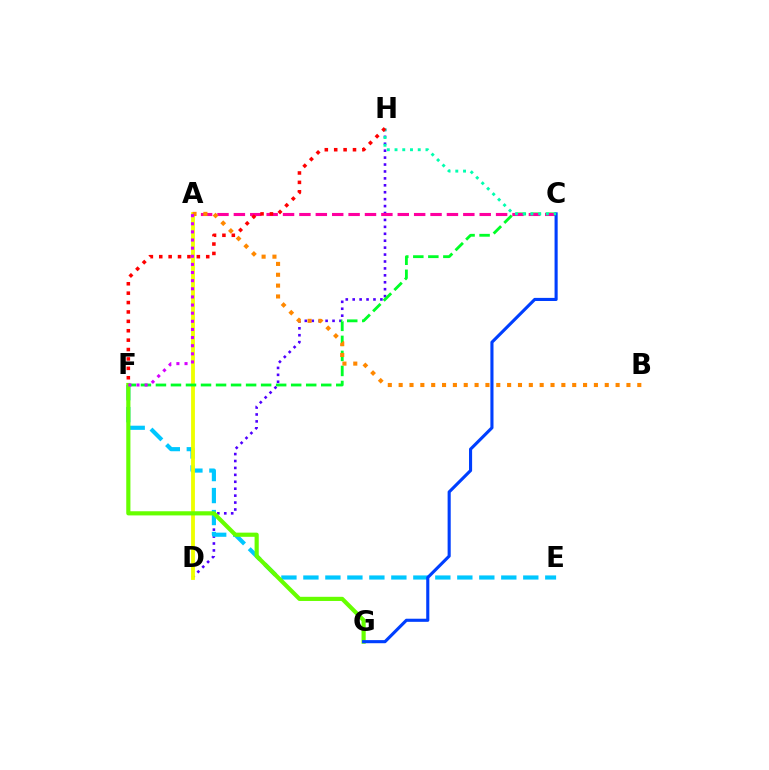{('D', 'H'): [{'color': '#4f00ff', 'line_style': 'dotted', 'thickness': 1.88}], ('E', 'F'): [{'color': '#00c7ff', 'line_style': 'dashed', 'thickness': 2.99}], ('A', 'D'): [{'color': '#eeff00', 'line_style': 'solid', 'thickness': 2.75}], ('C', 'F'): [{'color': '#00ff27', 'line_style': 'dashed', 'thickness': 2.04}], ('A', 'C'): [{'color': '#ff00a0', 'line_style': 'dashed', 'thickness': 2.23}], ('F', 'G'): [{'color': '#66ff00', 'line_style': 'solid', 'thickness': 3.0}], ('C', 'G'): [{'color': '#003fff', 'line_style': 'solid', 'thickness': 2.24}], ('C', 'H'): [{'color': '#00ffaf', 'line_style': 'dotted', 'thickness': 2.1}], ('F', 'H'): [{'color': '#ff0000', 'line_style': 'dotted', 'thickness': 2.55}], ('A', 'B'): [{'color': '#ff8800', 'line_style': 'dotted', 'thickness': 2.95}], ('A', 'F'): [{'color': '#d600ff', 'line_style': 'dotted', 'thickness': 2.21}]}